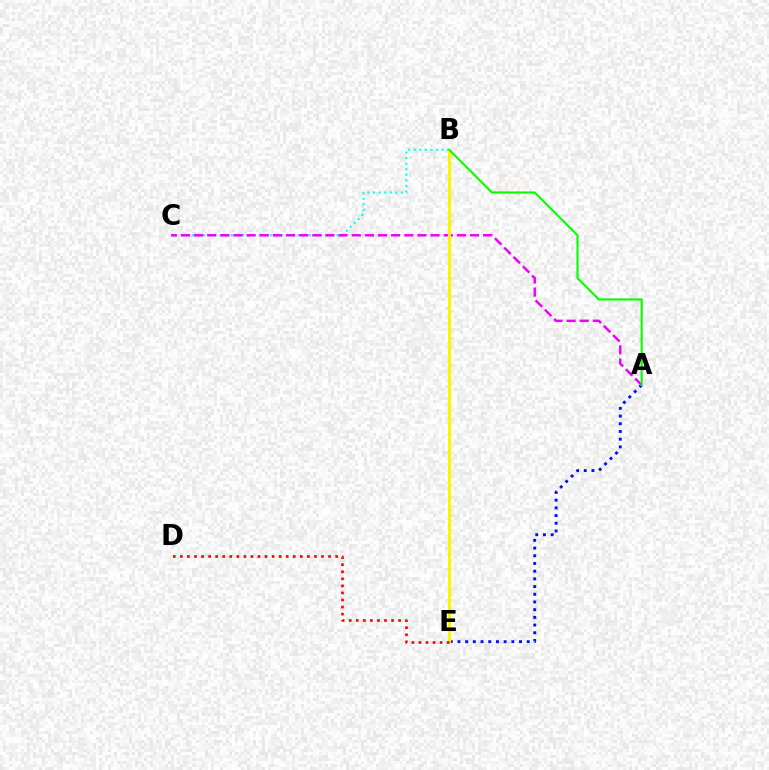{('A', 'E'): [{'color': '#0010ff', 'line_style': 'dotted', 'thickness': 2.09}], ('B', 'C'): [{'color': '#00fff6', 'line_style': 'dotted', 'thickness': 1.51}], ('A', 'C'): [{'color': '#ee00ff', 'line_style': 'dashed', 'thickness': 1.78}], ('B', 'E'): [{'color': '#fcf500', 'line_style': 'solid', 'thickness': 2.23}], ('D', 'E'): [{'color': '#ff0000', 'line_style': 'dotted', 'thickness': 1.92}], ('A', 'B'): [{'color': '#08ff00', 'line_style': 'solid', 'thickness': 1.54}]}